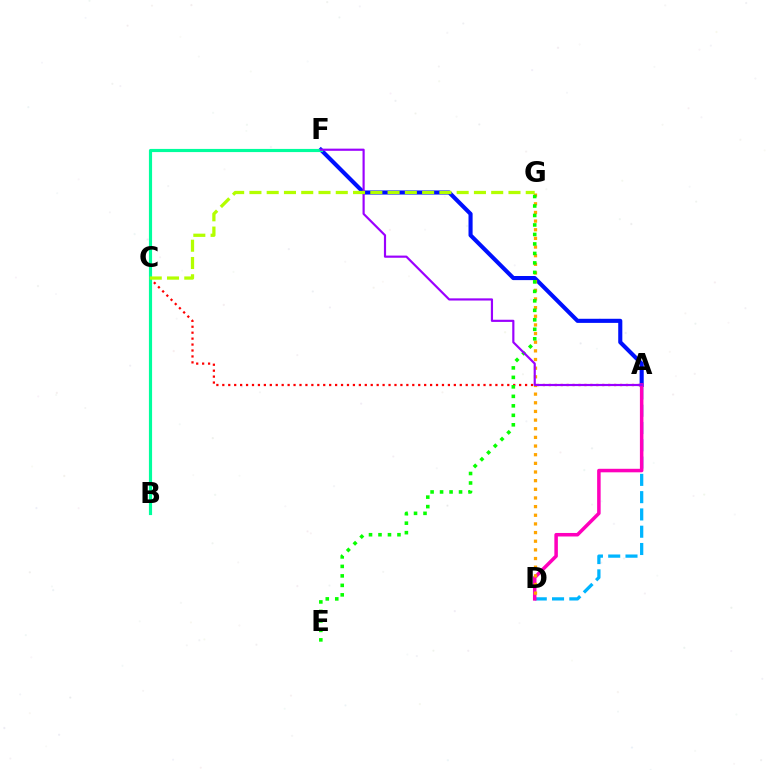{('A', 'D'): [{'color': '#00b5ff', 'line_style': 'dashed', 'thickness': 2.35}, {'color': '#ff00bd', 'line_style': 'solid', 'thickness': 2.54}], ('A', 'F'): [{'color': '#0010ff', 'line_style': 'solid', 'thickness': 2.96}, {'color': '#9b00ff', 'line_style': 'solid', 'thickness': 1.56}], ('A', 'C'): [{'color': '#ff0000', 'line_style': 'dotted', 'thickness': 1.61}], ('D', 'G'): [{'color': '#ffa500', 'line_style': 'dotted', 'thickness': 2.35}], ('B', 'F'): [{'color': '#00ff9d', 'line_style': 'solid', 'thickness': 2.27}], ('E', 'G'): [{'color': '#08ff00', 'line_style': 'dotted', 'thickness': 2.58}], ('C', 'G'): [{'color': '#b3ff00', 'line_style': 'dashed', 'thickness': 2.35}]}